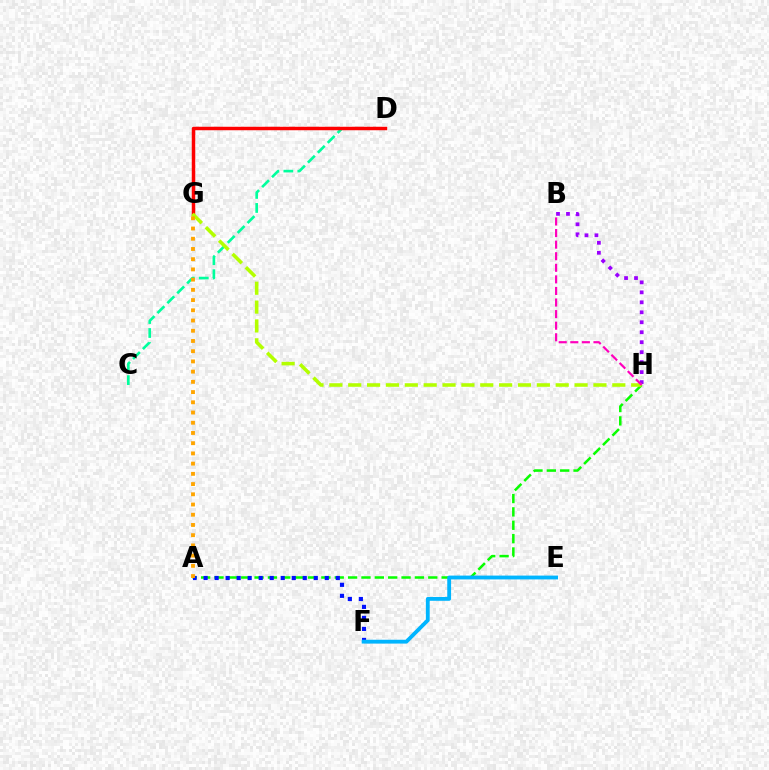{('A', 'H'): [{'color': '#08ff00', 'line_style': 'dashed', 'thickness': 1.82}], ('C', 'D'): [{'color': '#00ff9d', 'line_style': 'dashed', 'thickness': 1.9}], ('A', 'F'): [{'color': '#0010ff', 'line_style': 'dotted', 'thickness': 2.99}], ('D', 'G'): [{'color': '#ff0000', 'line_style': 'solid', 'thickness': 2.5}], ('B', 'H'): [{'color': '#9b00ff', 'line_style': 'dotted', 'thickness': 2.71}, {'color': '#ff00bd', 'line_style': 'dashed', 'thickness': 1.57}], ('G', 'H'): [{'color': '#b3ff00', 'line_style': 'dashed', 'thickness': 2.56}], ('A', 'G'): [{'color': '#ffa500', 'line_style': 'dotted', 'thickness': 2.78}], ('E', 'F'): [{'color': '#00b5ff', 'line_style': 'solid', 'thickness': 2.76}]}